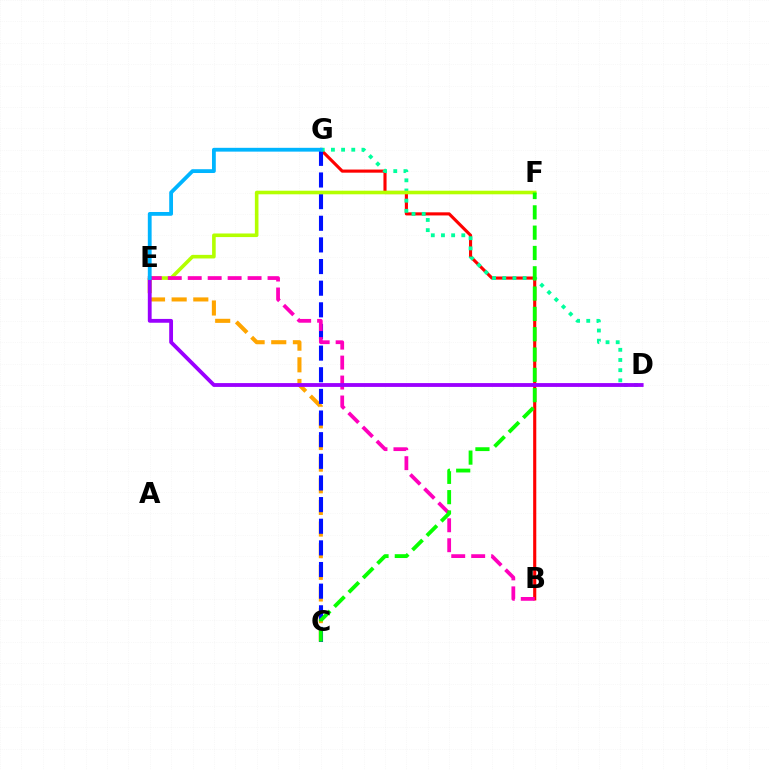{('B', 'G'): [{'color': '#ff0000', 'line_style': 'solid', 'thickness': 2.25}], ('C', 'E'): [{'color': '#ffa500', 'line_style': 'dashed', 'thickness': 2.94}], ('C', 'G'): [{'color': '#0010ff', 'line_style': 'dashed', 'thickness': 2.94}], ('D', 'G'): [{'color': '#00ff9d', 'line_style': 'dotted', 'thickness': 2.76}], ('E', 'F'): [{'color': '#b3ff00', 'line_style': 'solid', 'thickness': 2.59}], ('B', 'E'): [{'color': '#ff00bd', 'line_style': 'dashed', 'thickness': 2.71}], ('C', 'F'): [{'color': '#08ff00', 'line_style': 'dashed', 'thickness': 2.76}], ('D', 'E'): [{'color': '#9b00ff', 'line_style': 'solid', 'thickness': 2.75}], ('E', 'G'): [{'color': '#00b5ff', 'line_style': 'solid', 'thickness': 2.74}]}